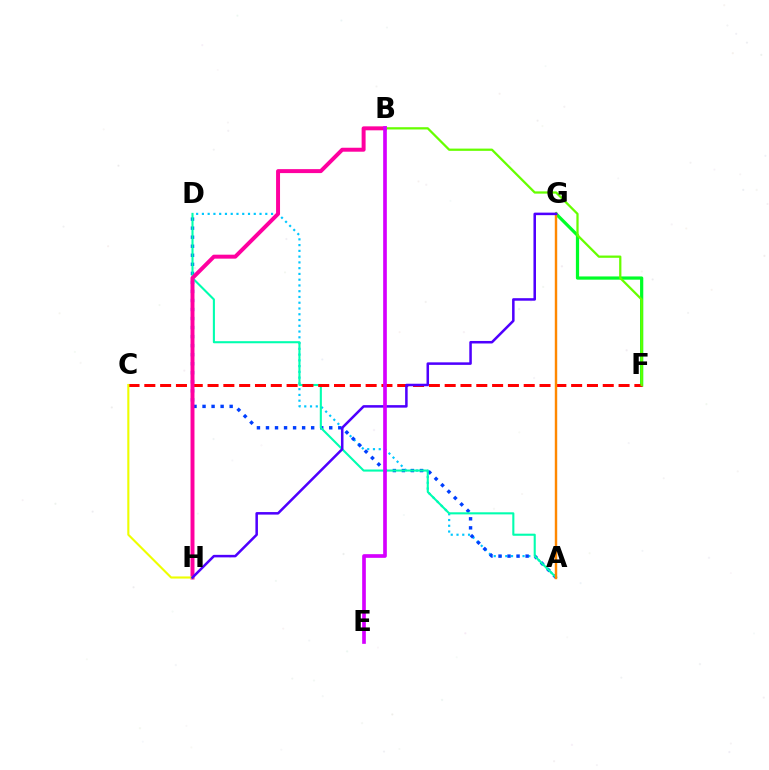{('A', 'D'): [{'color': '#00c7ff', 'line_style': 'dotted', 'thickness': 1.57}, {'color': '#003fff', 'line_style': 'dotted', 'thickness': 2.46}, {'color': '#00ffaf', 'line_style': 'solid', 'thickness': 1.51}], ('F', 'G'): [{'color': '#00ff27', 'line_style': 'solid', 'thickness': 2.32}], ('C', 'F'): [{'color': '#ff0000', 'line_style': 'dashed', 'thickness': 2.15}], ('B', 'H'): [{'color': '#ff00a0', 'line_style': 'solid', 'thickness': 2.85}], ('B', 'F'): [{'color': '#66ff00', 'line_style': 'solid', 'thickness': 1.63}], ('A', 'G'): [{'color': '#ff8800', 'line_style': 'solid', 'thickness': 1.75}], ('C', 'H'): [{'color': '#eeff00', 'line_style': 'solid', 'thickness': 1.52}], ('G', 'H'): [{'color': '#4f00ff', 'line_style': 'solid', 'thickness': 1.82}], ('B', 'E'): [{'color': '#d600ff', 'line_style': 'solid', 'thickness': 2.64}]}